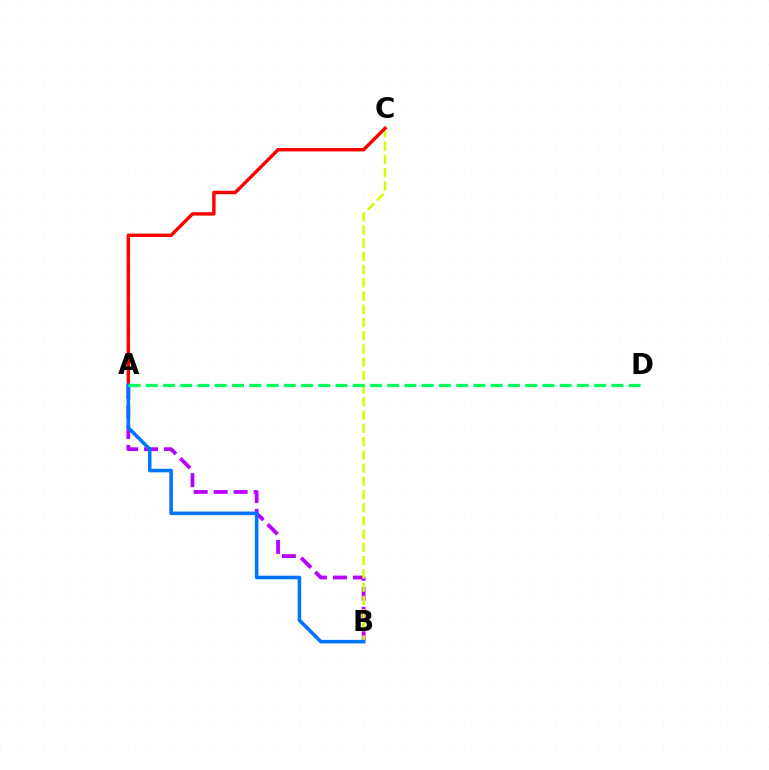{('A', 'B'): [{'color': '#b900ff', 'line_style': 'dashed', 'thickness': 2.71}, {'color': '#0074ff', 'line_style': 'solid', 'thickness': 2.57}], ('B', 'C'): [{'color': '#d1ff00', 'line_style': 'dashed', 'thickness': 1.8}], ('A', 'C'): [{'color': '#ff0000', 'line_style': 'solid', 'thickness': 2.45}], ('A', 'D'): [{'color': '#00ff5c', 'line_style': 'dashed', 'thickness': 2.34}]}